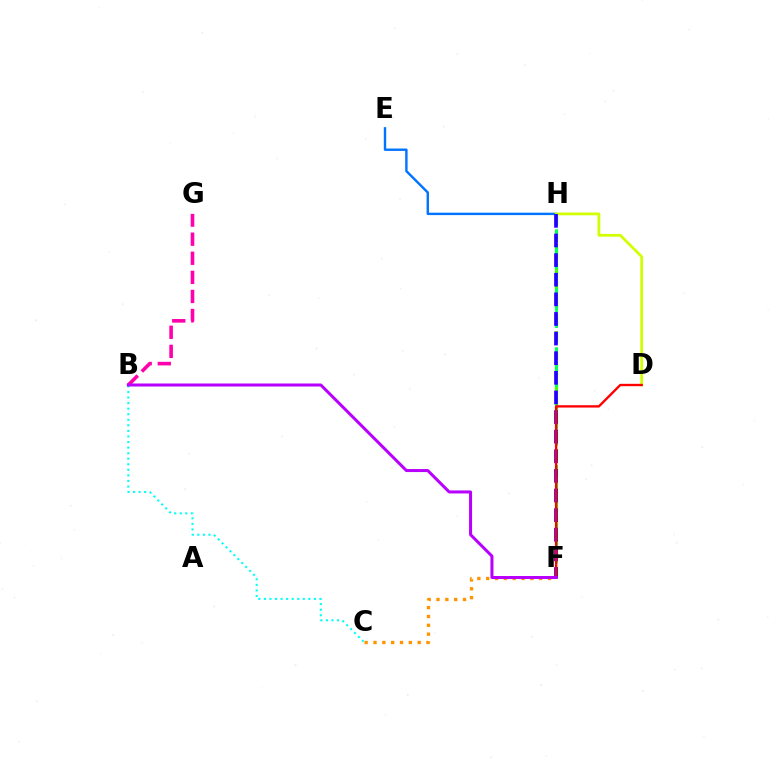{('E', 'H'): [{'color': '#0074ff', 'line_style': 'solid', 'thickness': 1.73}], ('B', 'C'): [{'color': '#00fff6', 'line_style': 'dotted', 'thickness': 1.51}], ('C', 'F'): [{'color': '#ff9400', 'line_style': 'dotted', 'thickness': 2.4}], ('D', 'H'): [{'color': '#d1ff00', 'line_style': 'solid', 'thickness': 1.99}], ('F', 'H'): [{'color': '#3dff00', 'line_style': 'dashed', 'thickness': 2.29}, {'color': '#00ff5c', 'line_style': 'dashed', 'thickness': 2.0}, {'color': '#2500ff', 'line_style': 'dashed', 'thickness': 2.67}], ('B', 'G'): [{'color': '#ff00ac', 'line_style': 'dashed', 'thickness': 2.59}], ('D', 'F'): [{'color': '#ff0000', 'line_style': 'solid', 'thickness': 1.69}], ('B', 'F'): [{'color': '#b900ff', 'line_style': 'solid', 'thickness': 2.17}]}